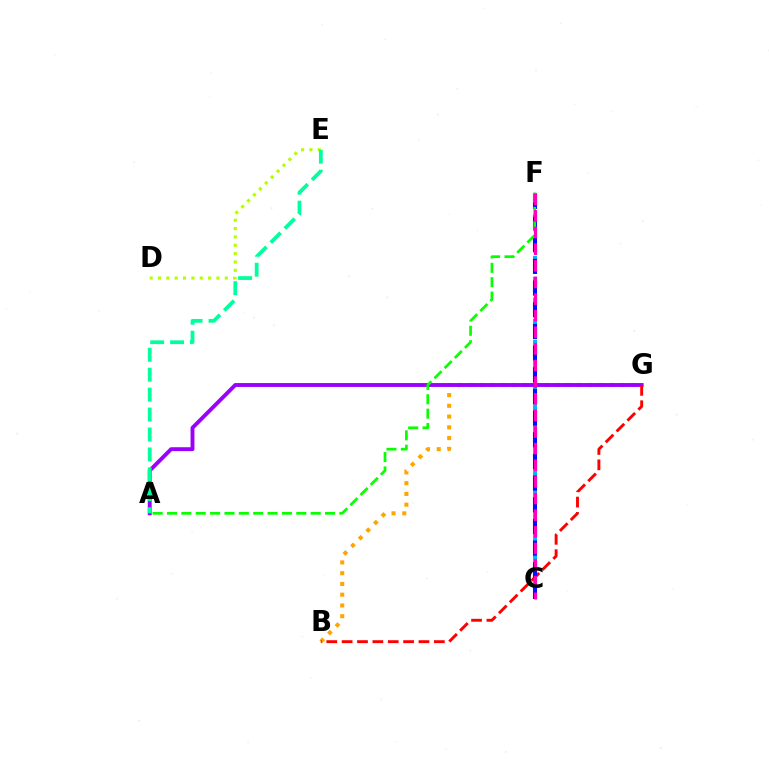{('C', 'F'): [{'color': '#00b5ff', 'line_style': 'dashed', 'thickness': 2.85}, {'color': '#0010ff', 'line_style': 'dashed', 'thickness': 2.94}, {'color': '#ff00bd', 'line_style': 'dashed', 'thickness': 2.26}], ('B', 'G'): [{'color': '#ffa500', 'line_style': 'dotted', 'thickness': 2.92}, {'color': '#ff0000', 'line_style': 'dashed', 'thickness': 2.09}], ('D', 'E'): [{'color': '#b3ff00', 'line_style': 'dotted', 'thickness': 2.27}], ('A', 'G'): [{'color': '#9b00ff', 'line_style': 'solid', 'thickness': 2.8}], ('A', 'E'): [{'color': '#00ff9d', 'line_style': 'dashed', 'thickness': 2.71}], ('A', 'F'): [{'color': '#08ff00', 'line_style': 'dashed', 'thickness': 1.95}]}